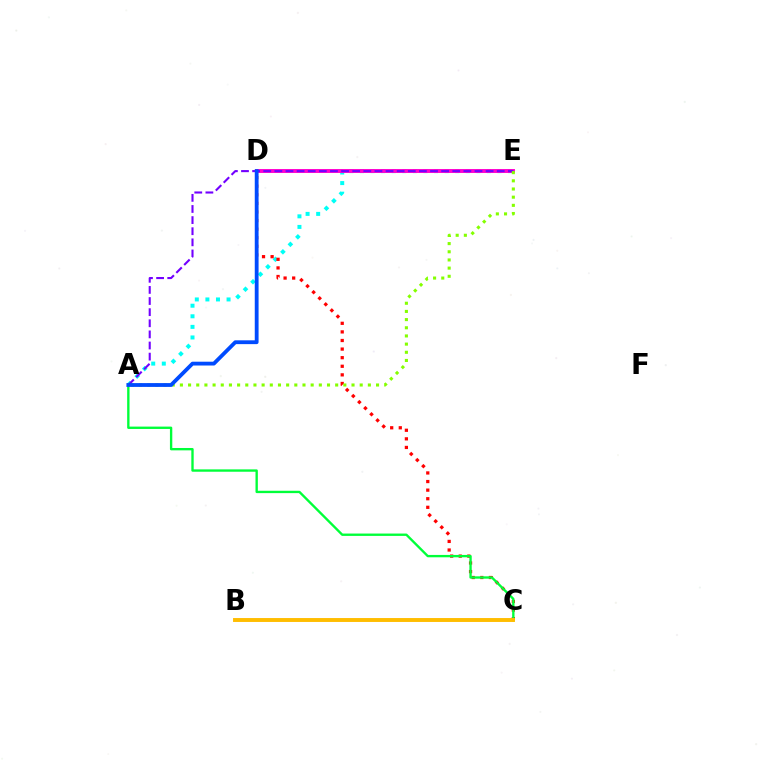{('A', 'E'): [{'color': '#00fff6', 'line_style': 'dotted', 'thickness': 2.88}, {'color': '#7200ff', 'line_style': 'dashed', 'thickness': 1.51}, {'color': '#84ff00', 'line_style': 'dotted', 'thickness': 2.22}], ('D', 'E'): [{'color': '#ff00cf', 'line_style': 'solid', 'thickness': 2.82}], ('C', 'D'): [{'color': '#ff0000', 'line_style': 'dotted', 'thickness': 2.33}], ('A', 'C'): [{'color': '#00ff39', 'line_style': 'solid', 'thickness': 1.7}], ('A', 'D'): [{'color': '#004bff', 'line_style': 'solid', 'thickness': 2.75}], ('B', 'C'): [{'color': '#ffbd00', 'line_style': 'solid', 'thickness': 2.82}]}